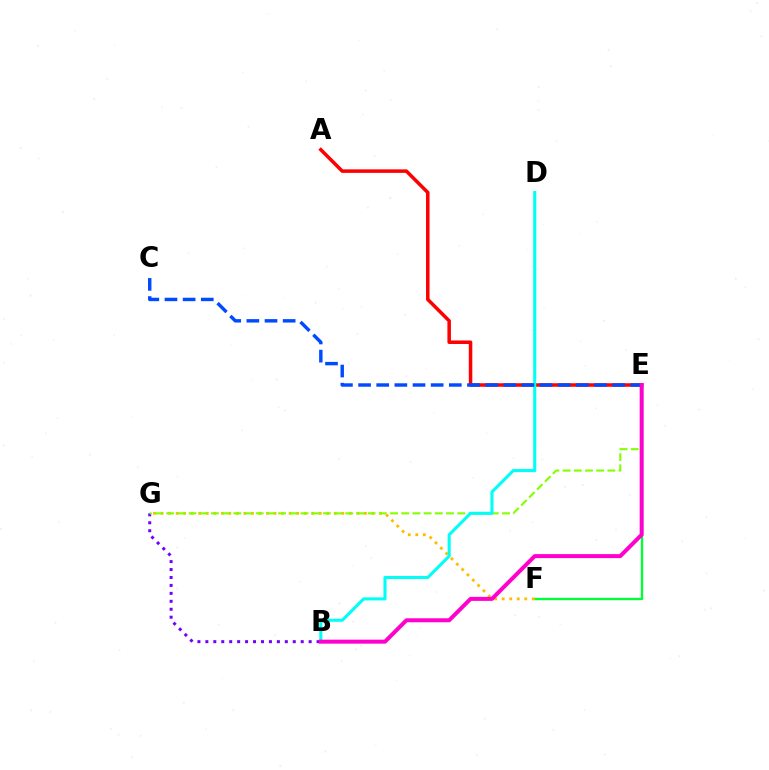{('A', 'E'): [{'color': '#ff0000', 'line_style': 'solid', 'thickness': 2.53}], ('B', 'G'): [{'color': '#7200ff', 'line_style': 'dotted', 'thickness': 2.16}], ('E', 'F'): [{'color': '#00ff39', 'line_style': 'solid', 'thickness': 1.68}], ('F', 'G'): [{'color': '#ffbd00', 'line_style': 'dotted', 'thickness': 2.05}], ('E', 'G'): [{'color': '#84ff00', 'line_style': 'dashed', 'thickness': 1.52}], ('B', 'D'): [{'color': '#00fff6', 'line_style': 'solid', 'thickness': 2.22}], ('C', 'E'): [{'color': '#004bff', 'line_style': 'dashed', 'thickness': 2.47}], ('B', 'E'): [{'color': '#ff00cf', 'line_style': 'solid', 'thickness': 2.87}]}